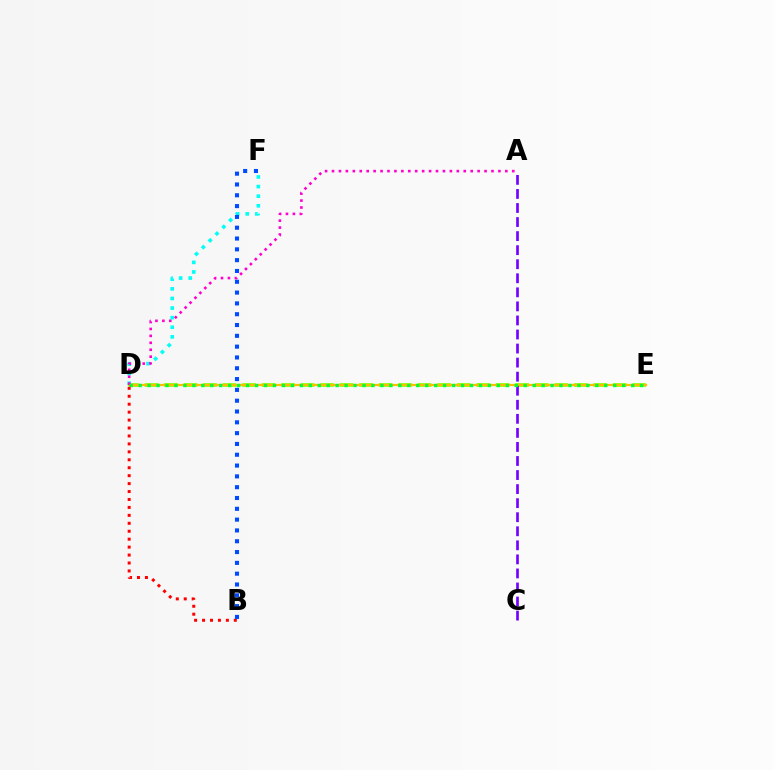{('D', 'E'): [{'color': '#84ff00', 'line_style': 'dashed', 'thickness': 2.65}, {'color': '#ffbd00', 'line_style': 'solid', 'thickness': 1.58}, {'color': '#00ff39', 'line_style': 'dotted', 'thickness': 2.43}], ('D', 'F'): [{'color': '#00fff6', 'line_style': 'dotted', 'thickness': 2.61}], ('A', 'C'): [{'color': '#7200ff', 'line_style': 'dashed', 'thickness': 1.91}], ('A', 'D'): [{'color': '#ff00cf', 'line_style': 'dotted', 'thickness': 1.88}], ('B', 'D'): [{'color': '#ff0000', 'line_style': 'dotted', 'thickness': 2.16}], ('B', 'F'): [{'color': '#004bff', 'line_style': 'dotted', 'thickness': 2.94}]}